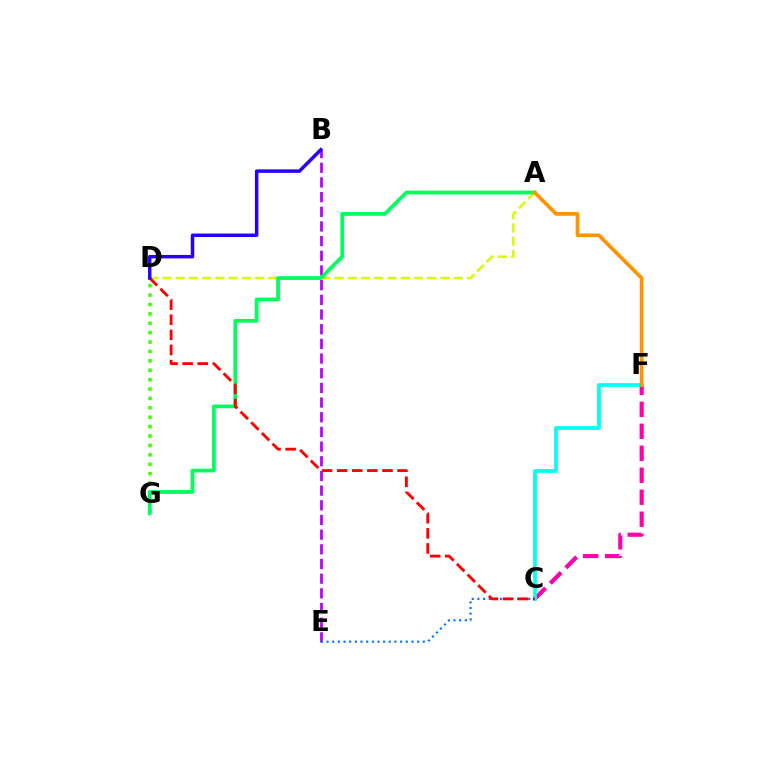{('C', 'F'): [{'color': '#ff00ac', 'line_style': 'dashed', 'thickness': 2.99}, {'color': '#00fff6', 'line_style': 'solid', 'thickness': 2.68}], ('A', 'D'): [{'color': '#d1ff00', 'line_style': 'dashed', 'thickness': 1.8}], ('B', 'E'): [{'color': '#b900ff', 'line_style': 'dashed', 'thickness': 1.99}], ('D', 'G'): [{'color': '#3dff00', 'line_style': 'dotted', 'thickness': 2.55}], ('C', 'E'): [{'color': '#0074ff', 'line_style': 'dotted', 'thickness': 1.54}], ('A', 'G'): [{'color': '#00ff5c', 'line_style': 'solid', 'thickness': 2.68}], ('A', 'F'): [{'color': '#ff9400', 'line_style': 'solid', 'thickness': 2.67}], ('C', 'D'): [{'color': '#ff0000', 'line_style': 'dashed', 'thickness': 2.05}], ('B', 'D'): [{'color': '#2500ff', 'line_style': 'solid', 'thickness': 2.5}]}